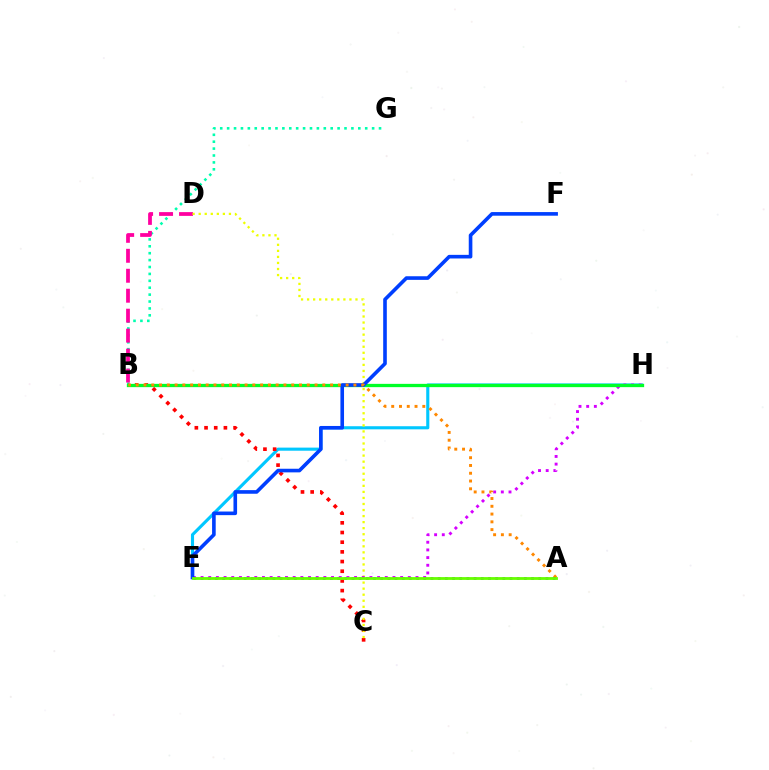{('B', 'G'): [{'color': '#00ffaf', 'line_style': 'dotted', 'thickness': 1.88}], ('B', 'D'): [{'color': '#ff00a0', 'line_style': 'dashed', 'thickness': 2.71}], ('E', 'H'): [{'color': '#00c7ff', 'line_style': 'solid', 'thickness': 2.24}, {'color': '#d600ff', 'line_style': 'dotted', 'thickness': 2.09}], ('B', 'C'): [{'color': '#ff0000', 'line_style': 'dotted', 'thickness': 2.63}], ('C', 'D'): [{'color': '#eeff00', 'line_style': 'dotted', 'thickness': 1.64}], ('B', 'H'): [{'color': '#00ff27', 'line_style': 'solid', 'thickness': 2.37}], ('E', 'F'): [{'color': '#003fff', 'line_style': 'solid', 'thickness': 2.61}], ('A', 'B'): [{'color': '#ff8800', 'line_style': 'dotted', 'thickness': 2.11}], ('A', 'E'): [{'color': '#4f00ff', 'line_style': 'dotted', 'thickness': 1.95}, {'color': '#66ff00', 'line_style': 'solid', 'thickness': 2.03}]}